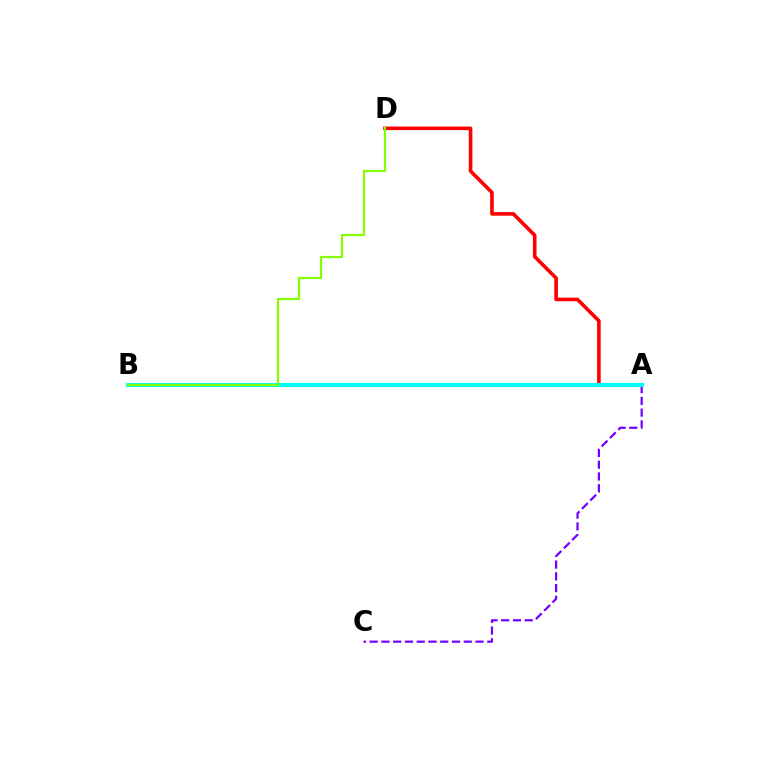{('A', 'C'): [{'color': '#7200ff', 'line_style': 'dashed', 'thickness': 1.6}], ('A', 'D'): [{'color': '#ff0000', 'line_style': 'solid', 'thickness': 2.6}], ('A', 'B'): [{'color': '#00fff6', 'line_style': 'solid', 'thickness': 2.99}], ('B', 'D'): [{'color': '#84ff00', 'line_style': 'solid', 'thickness': 1.59}]}